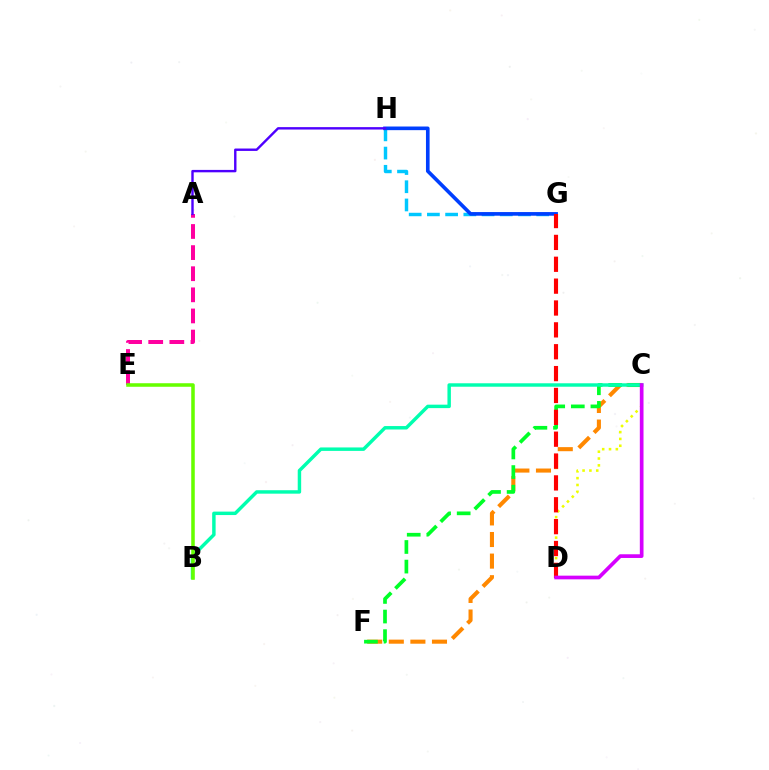{('C', 'F'): [{'color': '#ff8800', 'line_style': 'dashed', 'thickness': 2.93}, {'color': '#00ff27', 'line_style': 'dashed', 'thickness': 2.66}], ('A', 'E'): [{'color': '#ff00a0', 'line_style': 'dashed', 'thickness': 2.87}], ('G', 'H'): [{'color': '#00c7ff', 'line_style': 'dashed', 'thickness': 2.48}, {'color': '#003fff', 'line_style': 'solid', 'thickness': 2.62}], ('B', 'C'): [{'color': '#00ffaf', 'line_style': 'solid', 'thickness': 2.48}], ('C', 'D'): [{'color': '#eeff00', 'line_style': 'dotted', 'thickness': 1.86}, {'color': '#d600ff', 'line_style': 'solid', 'thickness': 2.66}], ('D', 'G'): [{'color': '#ff0000', 'line_style': 'dashed', 'thickness': 2.97}], ('A', 'H'): [{'color': '#4f00ff', 'line_style': 'solid', 'thickness': 1.73}], ('B', 'E'): [{'color': '#66ff00', 'line_style': 'solid', 'thickness': 2.55}]}